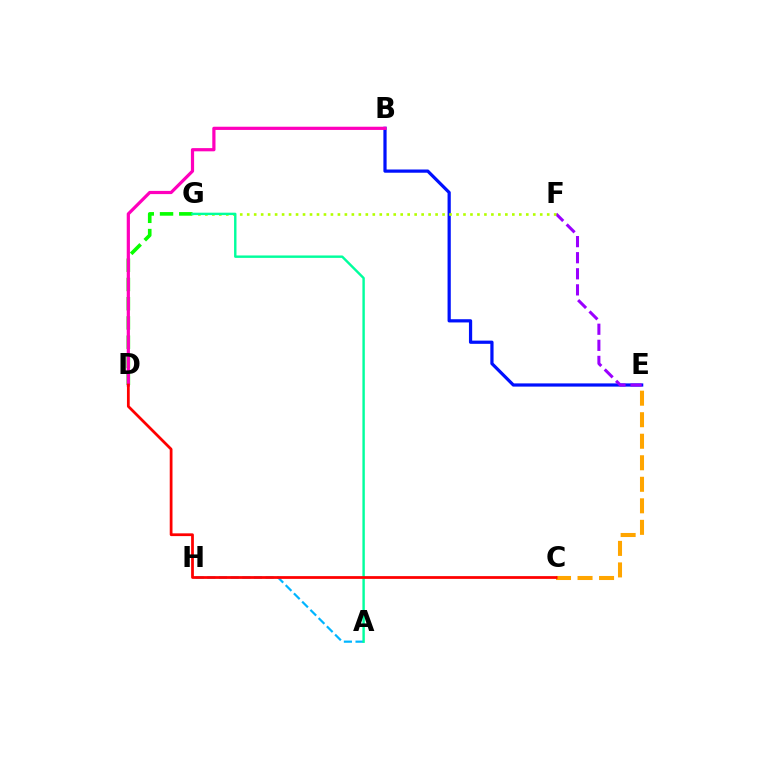{('C', 'E'): [{'color': '#ffa500', 'line_style': 'dashed', 'thickness': 2.92}], ('D', 'G'): [{'color': '#08ff00', 'line_style': 'dashed', 'thickness': 2.61}], ('B', 'E'): [{'color': '#0010ff', 'line_style': 'solid', 'thickness': 2.32}], ('B', 'D'): [{'color': '#ff00bd', 'line_style': 'solid', 'thickness': 2.31}], ('E', 'F'): [{'color': '#9b00ff', 'line_style': 'dashed', 'thickness': 2.18}], ('F', 'G'): [{'color': '#b3ff00', 'line_style': 'dotted', 'thickness': 1.9}], ('A', 'H'): [{'color': '#00b5ff', 'line_style': 'dashed', 'thickness': 1.58}], ('A', 'G'): [{'color': '#00ff9d', 'line_style': 'solid', 'thickness': 1.74}], ('C', 'D'): [{'color': '#ff0000', 'line_style': 'solid', 'thickness': 1.99}]}